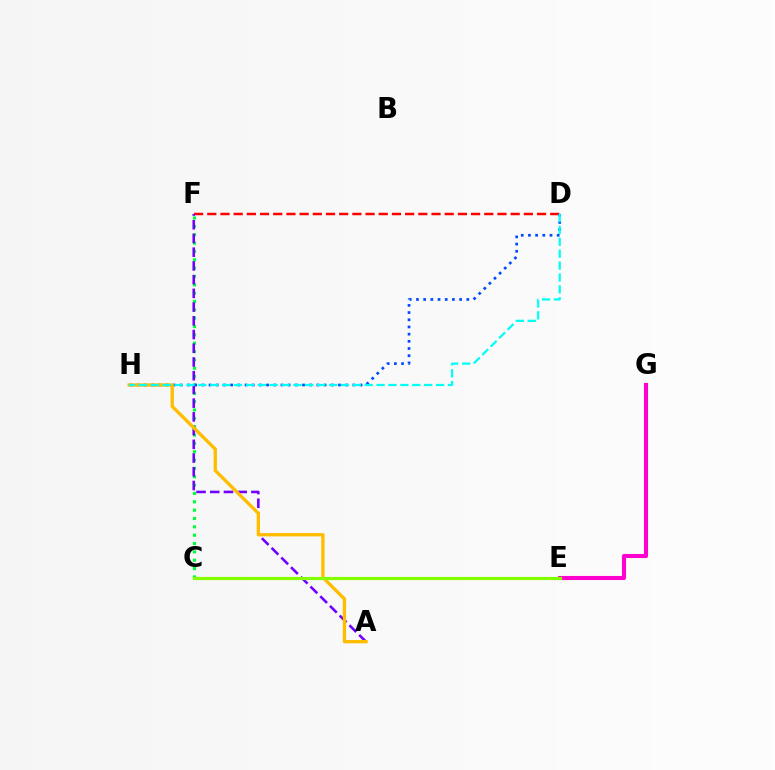{('D', 'F'): [{'color': '#ff0000', 'line_style': 'dashed', 'thickness': 1.79}], ('C', 'F'): [{'color': '#00ff39', 'line_style': 'dotted', 'thickness': 2.27}], ('A', 'F'): [{'color': '#7200ff', 'line_style': 'dashed', 'thickness': 1.86}], ('D', 'H'): [{'color': '#004bff', 'line_style': 'dotted', 'thickness': 1.95}, {'color': '#00fff6', 'line_style': 'dashed', 'thickness': 1.61}], ('E', 'G'): [{'color': '#ff00cf', 'line_style': 'solid', 'thickness': 2.95}], ('A', 'H'): [{'color': '#ffbd00', 'line_style': 'solid', 'thickness': 2.4}], ('C', 'E'): [{'color': '#84ff00', 'line_style': 'solid', 'thickness': 2.28}]}